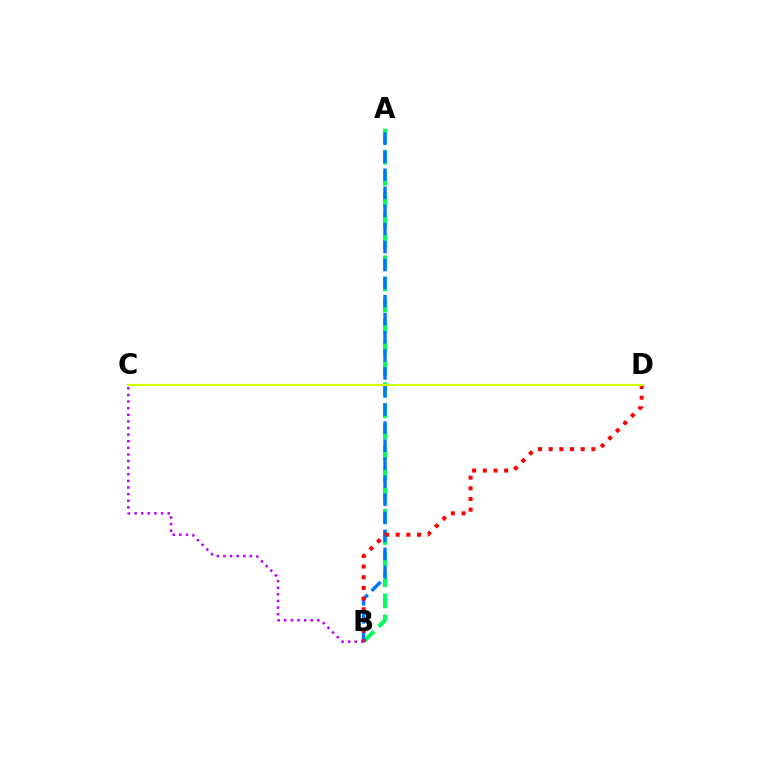{('A', 'B'): [{'color': '#00ff5c', 'line_style': 'dashed', 'thickness': 2.87}, {'color': '#0074ff', 'line_style': 'dashed', 'thickness': 2.45}], ('B', 'D'): [{'color': '#ff0000', 'line_style': 'dotted', 'thickness': 2.9}], ('C', 'D'): [{'color': '#d1ff00', 'line_style': 'solid', 'thickness': 1.58}], ('B', 'C'): [{'color': '#b900ff', 'line_style': 'dotted', 'thickness': 1.8}]}